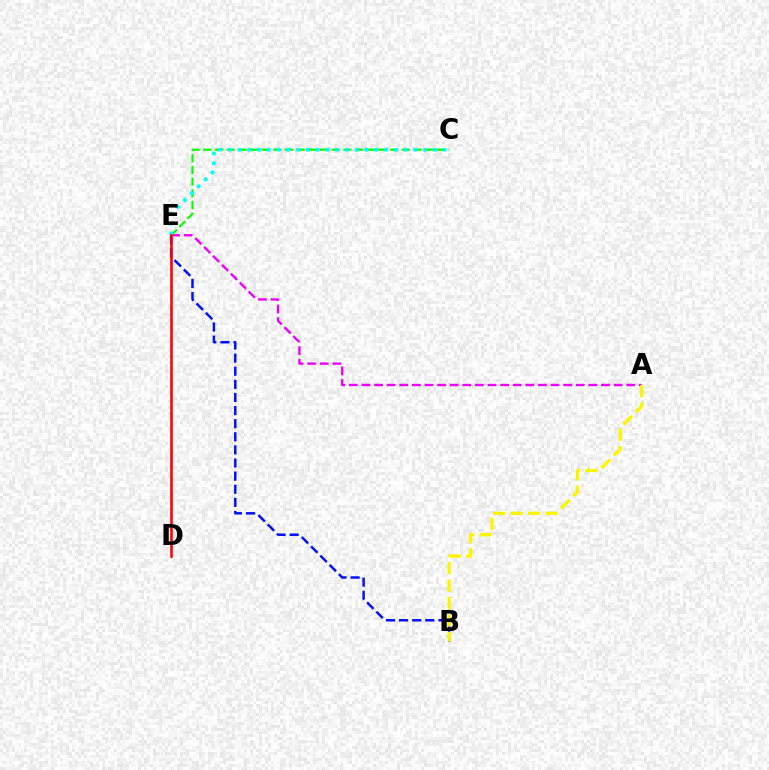{('B', 'E'): [{'color': '#0010ff', 'line_style': 'dashed', 'thickness': 1.78}], ('A', 'E'): [{'color': '#ee00ff', 'line_style': 'dashed', 'thickness': 1.71}], ('C', 'E'): [{'color': '#08ff00', 'line_style': 'dashed', 'thickness': 1.59}, {'color': '#00fff6', 'line_style': 'dotted', 'thickness': 2.65}], ('A', 'B'): [{'color': '#fcf500', 'line_style': 'dashed', 'thickness': 2.37}], ('D', 'E'): [{'color': '#ff0000', 'line_style': 'solid', 'thickness': 1.84}]}